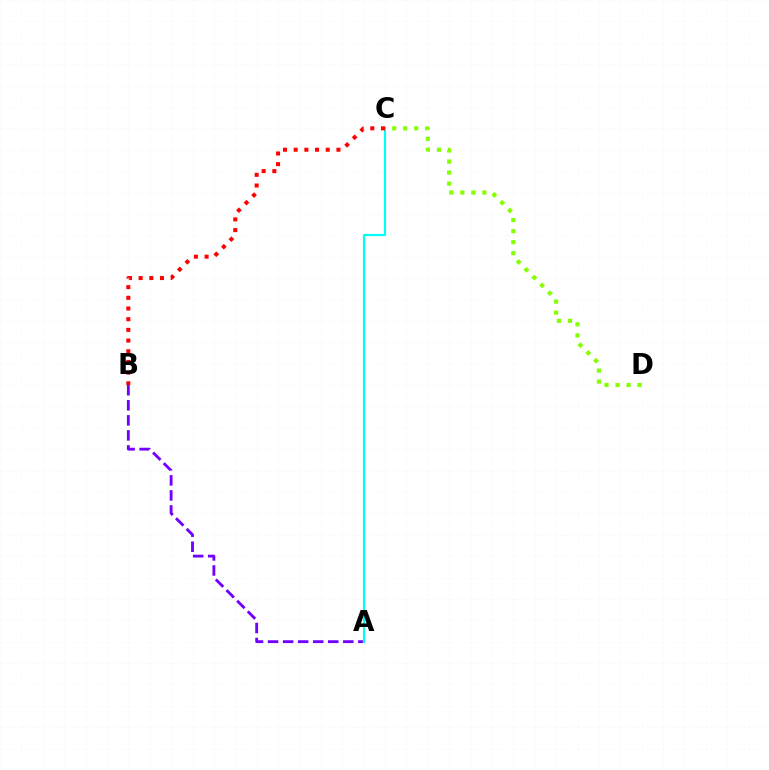{('A', 'B'): [{'color': '#7200ff', 'line_style': 'dashed', 'thickness': 2.04}], ('C', 'D'): [{'color': '#84ff00', 'line_style': 'dotted', 'thickness': 2.99}], ('A', 'C'): [{'color': '#00fff6', 'line_style': 'solid', 'thickness': 1.56}], ('B', 'C'): [{'color': '#ff0000', 'line_style': 'dotted', 'thickness': 2.9}]}